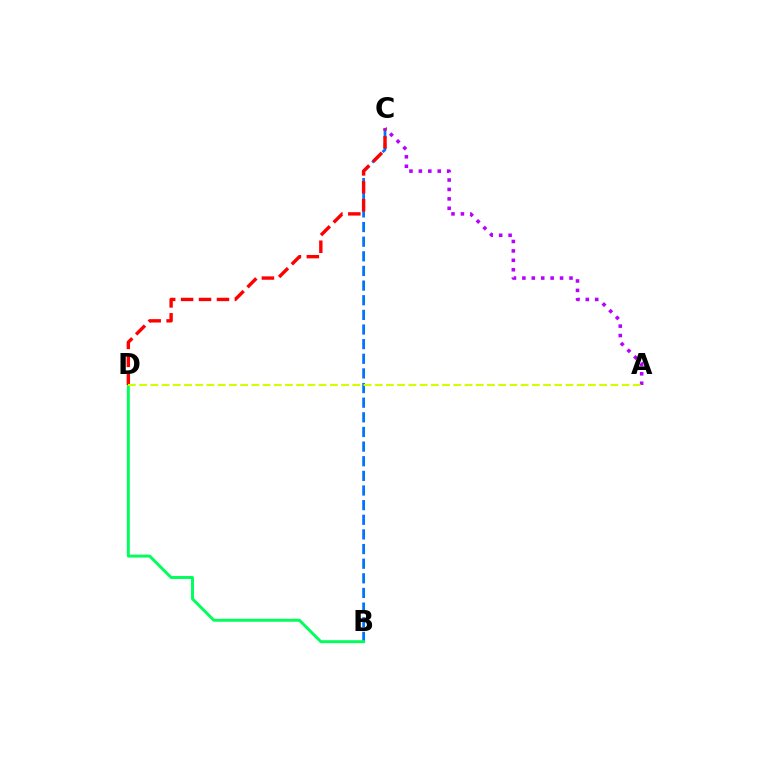{('B', 'C'): [{'color': '#0074ff', 'line_style': 'dashed', 'thickness': 1.99}], ('B', 'D'): [{'color': '#00ff5c', 'line_style': 'solid', 'thickness': 2.12}], ('C', 'D'): [{'color': '#ff0000', 'line_style': 'dashed', 'thickness': 2.44}], ('A', 'C'): [{'color': '#b900ff', 'line_style': 'dotted', 'thickness': 2.56}], ('A', 'D'): [{'color': '#d1ff00', 'line_style': 'dashed', 'thickness': 1.52}]}